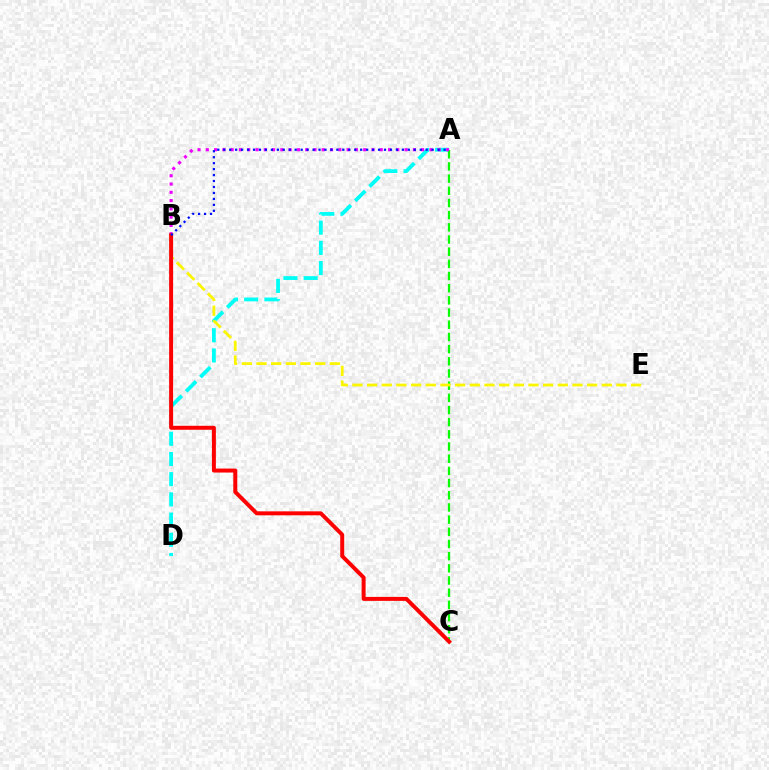{('A', 'D'): [{'color': '#00fff6', 'line_style': 'dashed', 'thickness': 2.74}], ('A', 'C'): [{'color': '#08ff00', 'line_style': 'dashed', 'thickness': 1.65}], ('B', 'E'): [{'color': '#fcf500', 'line_style': 'dashed', 'thickness': 1.99}], ('A', 'B'): [{'color': '#ee00ff', 'line_style': 'dotted', 'thickness': 2.25}, {'color': '#0010ff', 'line_style': 'dotted', 'thickness': 1.62}], ('B', 'C'): [{'color': '#ff0000', 'line_style': 'solid', 'thickness': 2.86}]}